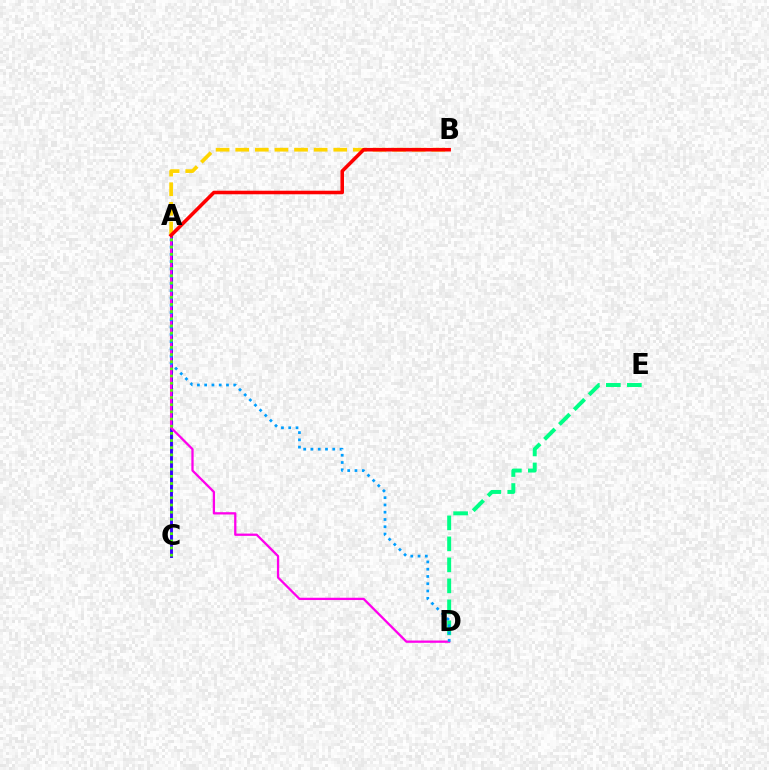{('A', 'C'): [{'color': '#3700ff', 'line_style': 'solid', 'thickness': 2.09}, {'color': '#4fff00', 'line_style': 'dotted', 'thickness': 1.95}], ('A', 'B'): [{'color': '#ffd500', 'line_style': 'dashed', 'thickness': 2.66}, {'color': '#ff0000', 'line_style': 'solid', 'thickness': 2.56}], ('A', 'D'): [{'color': '#ff00ed', 'line_style': 'solid', 'thickness': 1.64}, {'color': '#009eff', 'line_style': 'dotted', 'thickness': 1.97}], ('D', 'E'): [{'color': '#00ff86', 'line_style': 'dashed', 'thickness': 2.85}]}